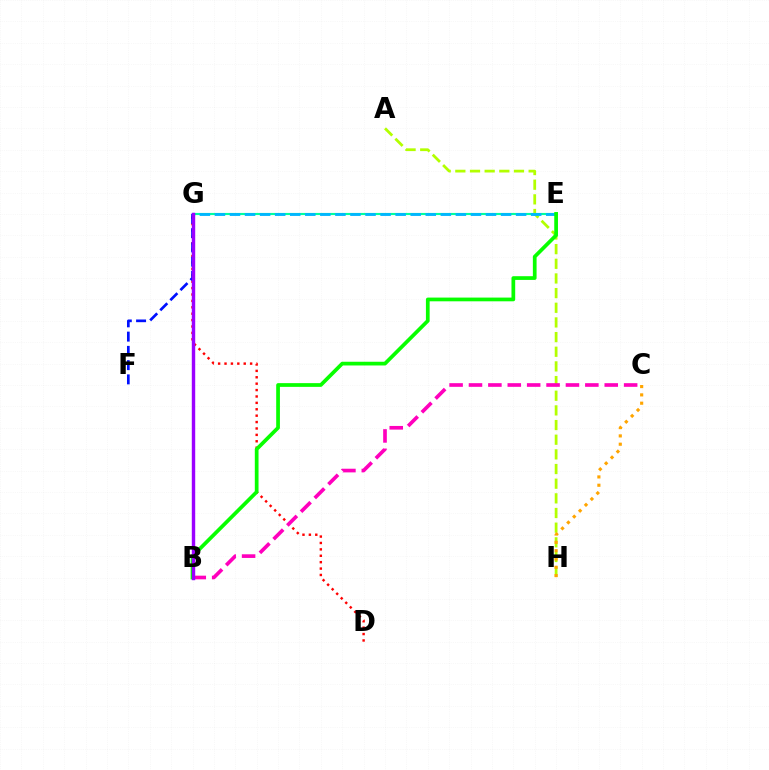{('D', 'G'): [{'color': '#ff0000', 'line_style': 'dotted', 'thickness': 1.74}], ('A', 'H'): [{'color': '#b3ff00', 'line_style': 'dashed', 'thickness': 1.99}], ('E', 'G'): [{'color': '#00ff9d', 'line_style': 'solid', 'thickness': 1.54}, {'color': '#00b5ff', 'line_style': 'dashed', 'thickness': 2.05}], ('B', 'C'): [{'color': '#ff00bd', 'line_style': 'dashed', 'thickness': 2.63}], ('F', 'G'): [{'color': '#0010ff', 'line_style': 'dashed', 'thickness': 1.94}], ('B', 'E'): [{'color': '#08ff00', 'line_style': 'solid', 'thickness': 2.68}], ('C', 'H'): [{'color': '#ffa500', 'line_style': 'dotted', 'thickness': 2.26}], ('B', 'G'): [{'color': '#9b00ff', 'line_style': 'solid', 'thickness': 2.46}]}